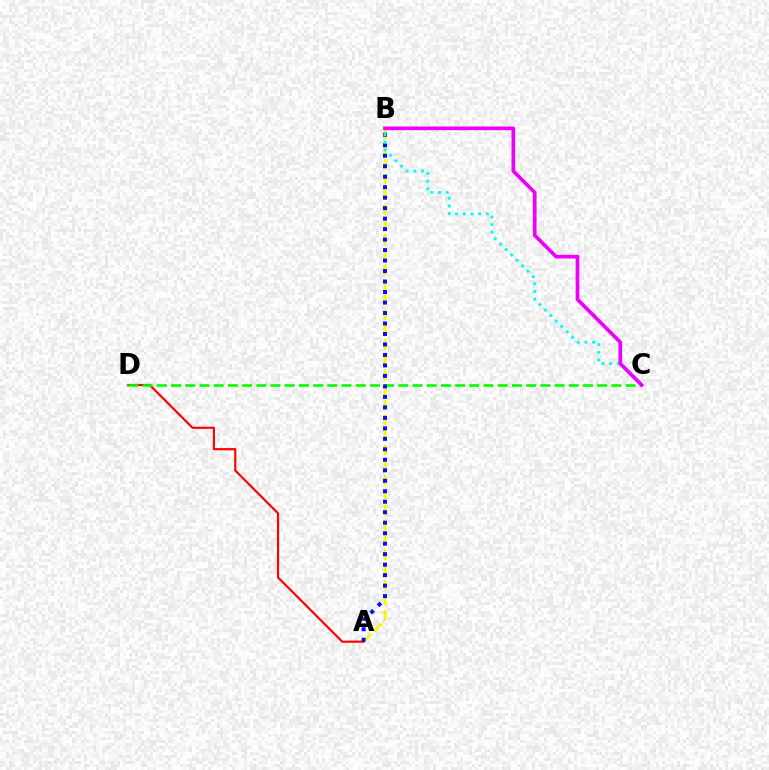{('A', 'B'): [{'color': '#fcf500', 'line_style': 'dashed', 'thickness': 2.04}, {'color': '#0010ff', 'line_style': 'dotted', 'thickness': 2.85}], ('A', 'D'): [{'color': '#ff0000', 'line_style': 'solid', 'thickness': 1.54}], ('C', 'D'): [{'color': '#08ff00', 'line_style': 'dashed', 'thickness': 1.93}], ('B', 'C'): [{'color': '#00fff6', 'line_style': 'dotted', 'thickness': 2.09}, {'color': '#ee00ff', 'line_style': 'solid', 'thickness': 2.65}]}